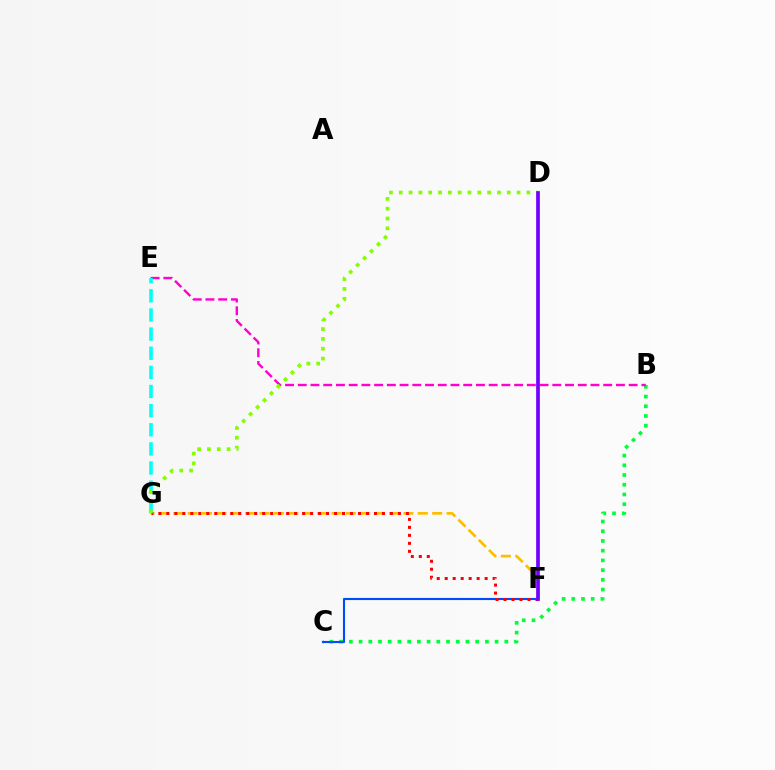{('B', 'C'): [{'color': '#00ff39', 'line_style': 'dotted', 'thickness': 2.64}], ('F', 'G'): [{'color': '#ffbd00', 'line_style': 'dashed', 'thickness': 1.95}, {'color': '#ff0000', 'line_style': 'dotted', 'thickness': 2.17}], ('B', 'E'): [{'color': '#ff00cf', 'line_style': 'dashed', 'thickness': 1.73}], ('C', 'F'): [{'color': '#004bff', 'line_style': 'solid', 'thickness': 1.53}], ('E', 'G'): [{'color': '#00fff6', 'line_style': 'dashed', 'thickness': 2.6}], ('D', 'G'): [{'color': '#84ff00', 'line_style': 'dotted', 'thickness': 2.67}], ('D', 'F'): [{'color': '#7200ff', 'line_style': 'solid', 'thickness': 2.66}]}